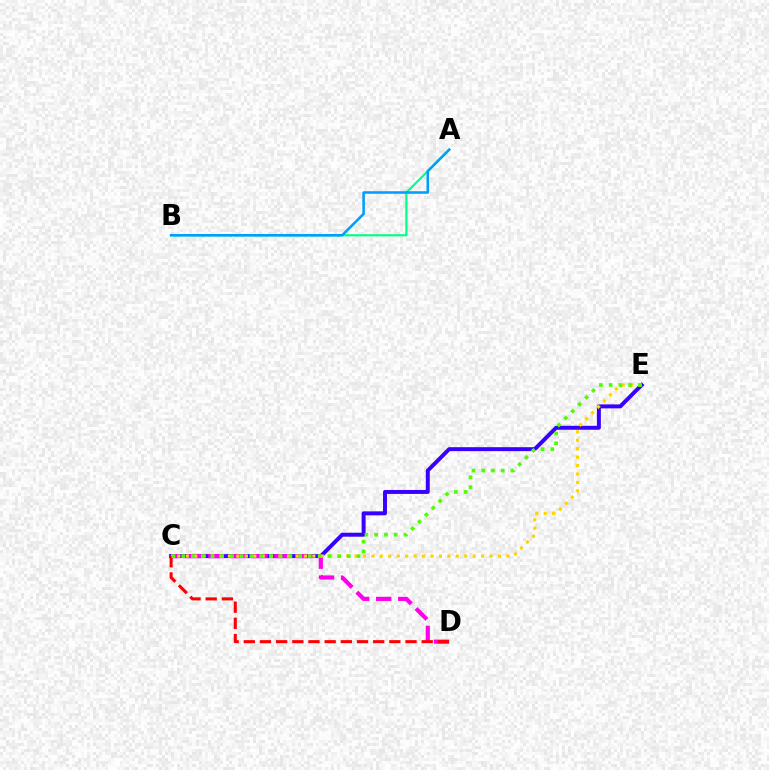{('C', 'E'): [{'color': '#3700ff', 'line_style': 'solid', 'thickness': 2.85}, {'color': '#ffd500', 'line_style': 'dotted', 'thickness': 2.29}, {'color': '#4fff00', 'line_style': 'dotted', 'thickness': 2.65}], ('C', 'D'): [{'color': '#ff00ed', 'line_style': 'dashed', 'thickness': 2.99}, {'color': '#ff0000', 'line_style': 'dashed', 'thickness': 2.2}], ('A', 'B'): [{'color': '#00ff86', 'line_style': 'solid', 'thickness': 1.56}, {'color': '#009eff', 'line_style': 'solid', 'thickness': 1.84}]}